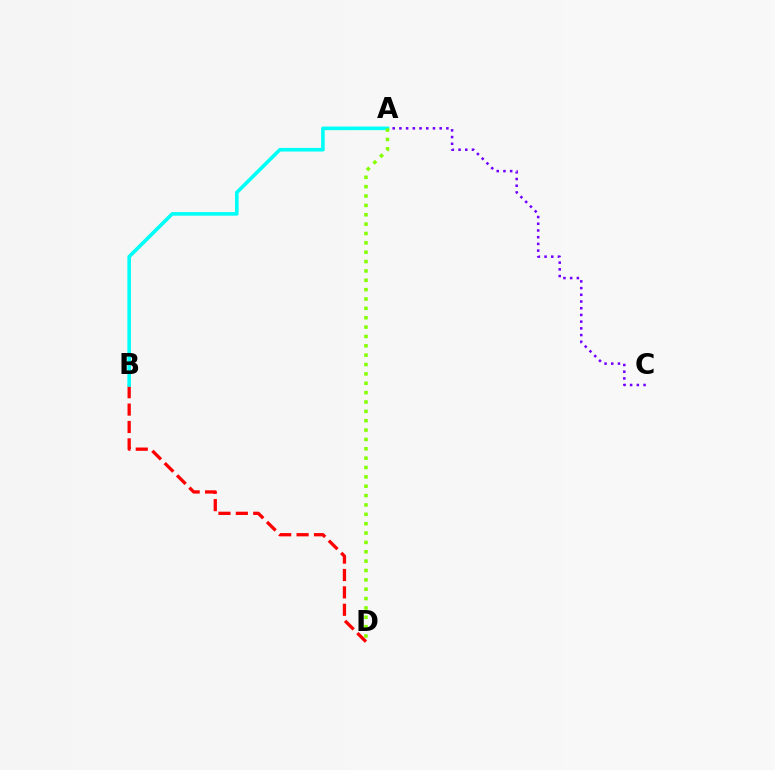{('B', 'D'): [{'color': '#ff0000', 'line_style': 'dashed', 'thickness': 2.36}], ('A', 'C'): [{'color': '#7200ff', 'line_style': 'dotted', 'thickness': 1.82}], ('A', 'B'): [{'color': '#00fff6', 'line_style': 'solid', 'thickness': 2.6}], ('A', 'D'): [{'color': '#84ff00', 'line_style': 'dotted', 'thickness': 2.54}]}